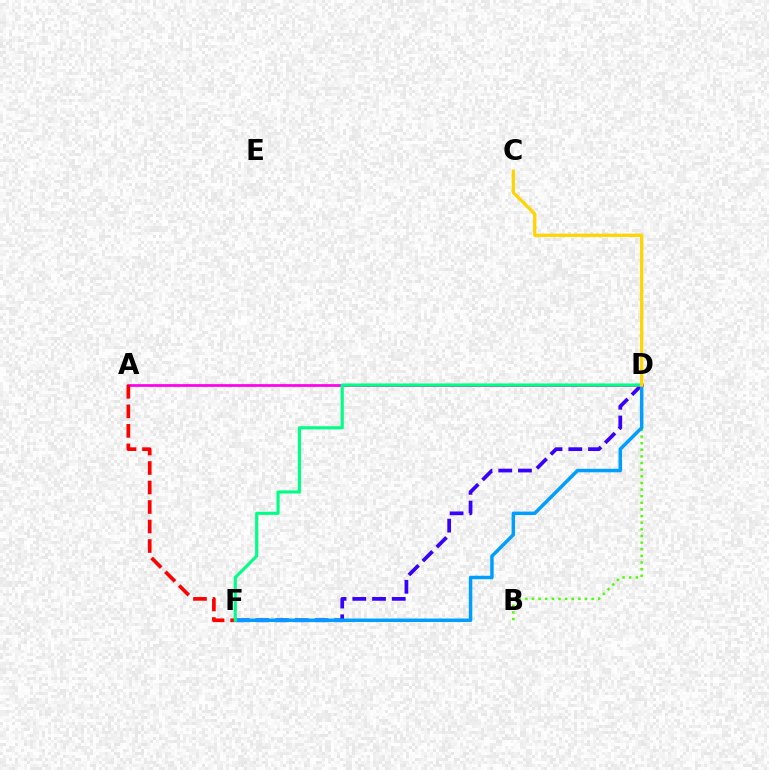{('D', 'F'): [{'color': '#3700ff', 'line_style': 'dashed', 'thickness': 2.68}, {'color': '#009eff', 'line_style': 'solid', 'thickness': 2.51}, {'color': '#00ff86', 'line_style': 'solid', 'thickness': 2.26}], ('B', 'D'): [{'color': '#4fff00', 'line_style': 'dotted', 'thickness': 1.8}], ('A', 'D'): [{'color': '#ff00ed', 'line_style': 'solid', 'thickness': 1.97}], ('A', 'F'): [{'color': '#ff0000', 'line_style': 'dashed', 'thickness': 2.65}], ('C', 'D'): [{'color': '#ffd500', 'line_style': 'solid', 'thickness': 2.32}]}